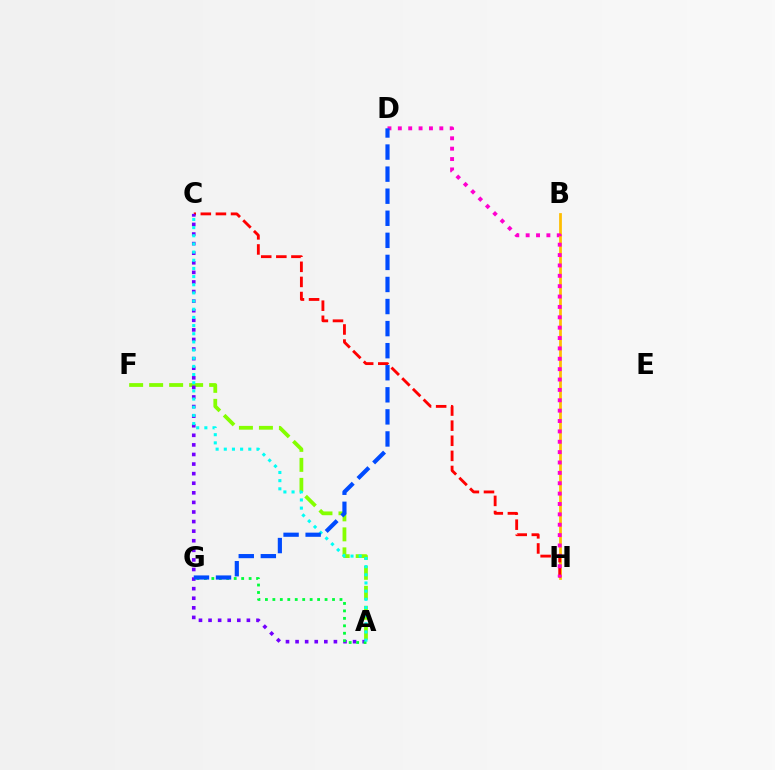{('B', 'H'): [{'color': '#ffbd00', 'line_style': 'solid', 'thickness': 1.98}], ('A', 'F'): [{'color': '#84ff00', 'line_style': 'dashed', 'thickness': 2.72}], ('C', 'H'): [{'color': '#ff0000', 'line_style': 'dashed', 'thickness': 2.05}], ('A', 'C'): [{'color': '#7200ff', 'line_style': 'dotted', 'thickness': 2.6}, {'color': '#00fff6', 'line_style': 'dotted', 'thickness': 2.22}], ('A', 'G'): [{'color': '#00ff39', 'line_style': 'dotted', 'thickness': 2.03}], ('D', 'H'): [{'color': '#ff00cf', 'line_style': 'dotted', 'thickness': 2.82}], ('D', 'G'): [{'color': '#004bff', 'line_style': 'dashed', 'thickness': 3.0}]}